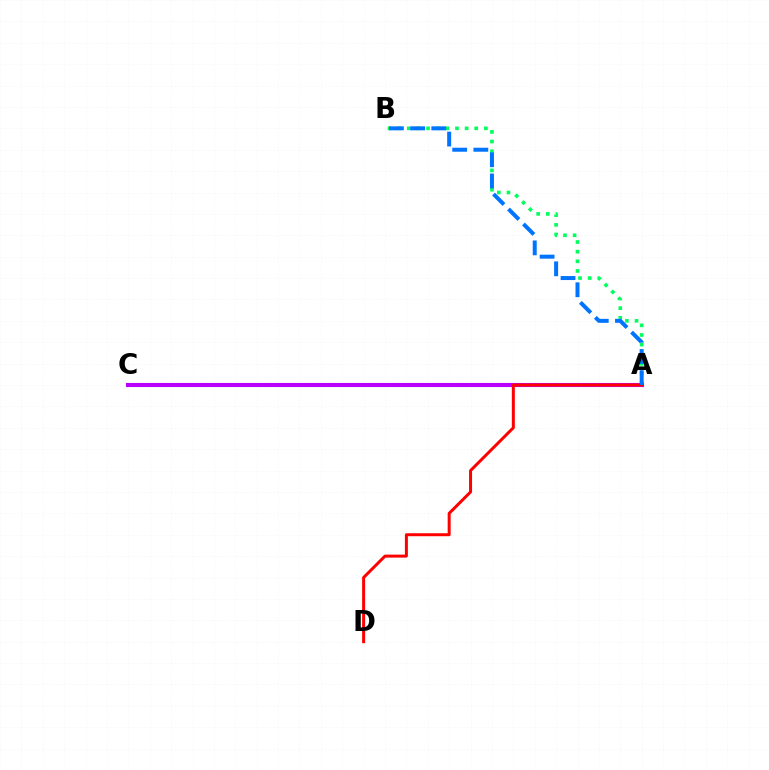{('A', 'B'): [{'color': '#00ff5c', 'line_style': 'dotted', 'thickness': 2.62}, {'color': '#0074ff', 'line_style': 'dashed', 'thickness': 2.87}], ('A', 'C'): [{'color': '#d1ff00', 'line_style': 'dashed', 'thickness': 1.54}, {'color': '#b900ff', 'line_style': 'solid', 'thickness': 2.96}], ('A', 'D'): [{'color': '#ff0000', 'line_style': 'solid', 'thickness': 2.15}]}